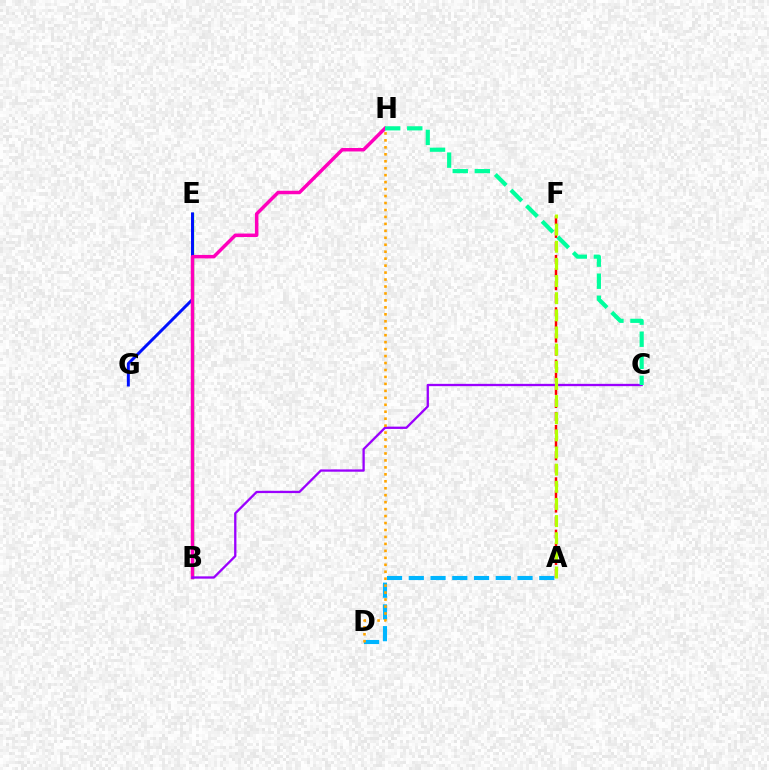{('B', 'E'): [{'color': '#08ff00', 'line_style': 'solid', 'thickness': 1.69}], ('E', 'G'): [{'color': '#0010ff', 'line_style': 'solid', 'thickness': 2.14}], ('B', 'H'): [{'color': '#ff00bd', 'line_style': 'solid', 'thickness': 2.5}], ('B', 'C'): [{'color': '#9b00ff', 'line_style': 'solid', 'thickness': 1.66}], ('A', 'D'): [{'color': '#00b5ff', 'line_style': 'dashed', 'thickness': 2.95}], ('C', 'H'): [{'color': '#00ff9d', 'line_style': 'dashed', 'thickness': 3.0}], ('D', 'H'): [{'color': '#ffa500', 'line_style': 'dotted', 'thickness': 1.89}], ('A', 'F'): [{'color': '#ff0000', 'line_style': 'dashed', 'thickness': 1.78}, {'color': '#b3ff00', 'line_style': 'dashed', 'thickness': 2.33}]}